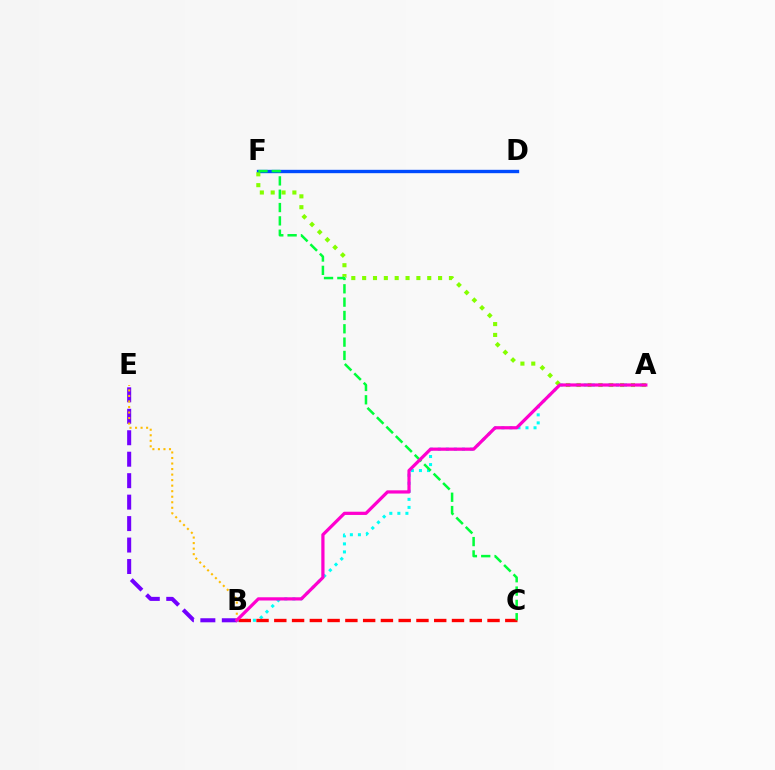{('A', 'B'): [{'color': '#00fff6', 'line_style': 'dotted', 'thickness': 2.19}, {'color': '#ff00cf', 'line_style': 'solid', 'thickness': 2.32}], ('B', 'C'): [{'color': '#ff0000', 'line_style': 'dashed', 'thickness': 2.41}], ('D', 'F'): [{'color': '#004bff', 'line_style': 'solid', 'thickness': 2.43}], ('A', 'F'): [{'color': '#84ff00', 'line_style': 'dotted', 'thickness': 2.95}], ('B', 'E'): [{'color': '#7200ff', 'line_style': 'dashed', 'thickness': 2.92}, {'color': '#ffbd00', 'line_style': 'dotted', 'thickness': 1.5}], ('C', 'F'): [{'color': '#00ff39', 'line_style': 'dashed', 'thickness': 1.81}]}